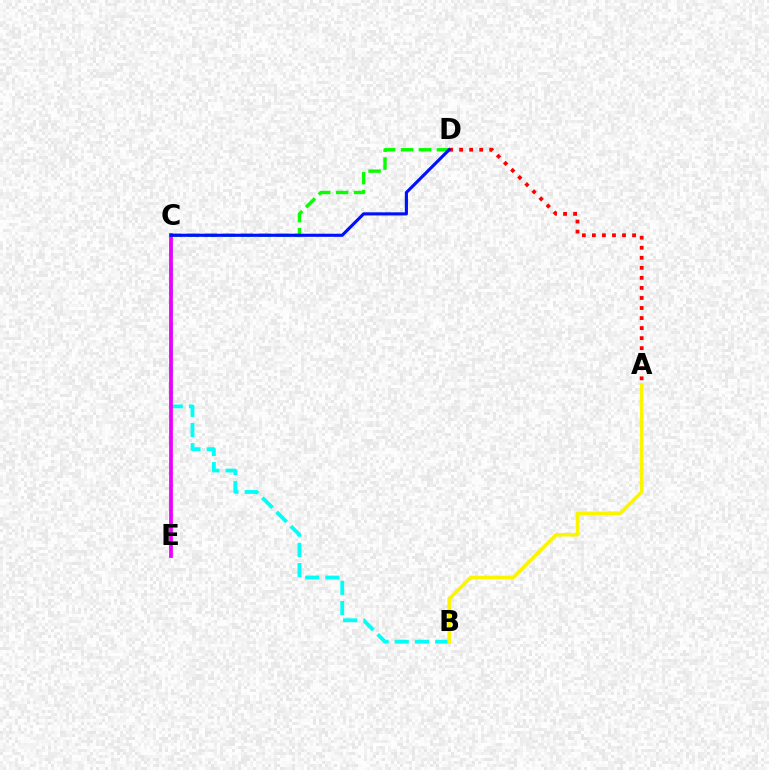{('B', 'C'): [{'color': '#00fff6', 'line_style': 'dashed', 'thickness': 2.74}], ('C', 'D'): [{'color': '#08ff00', 'line_style': 'dashed', 'thickness': 2.44}, {'color': '#0010ff', 'line_style': 'solid', 'thickness': 2.25}], ('C', 'E'): [{'color': '#ee00ff', 'line_style': 'solid', 'thickness': 2.7}], ('A', 'D'): [{'color': '#ff0000', 'line_style': 'dotted', 'thickness': 2.73}], ('A', 'B'): [{'color': '#fcf500', 'line_style': 'solid', 'thickness': 2.58}]}